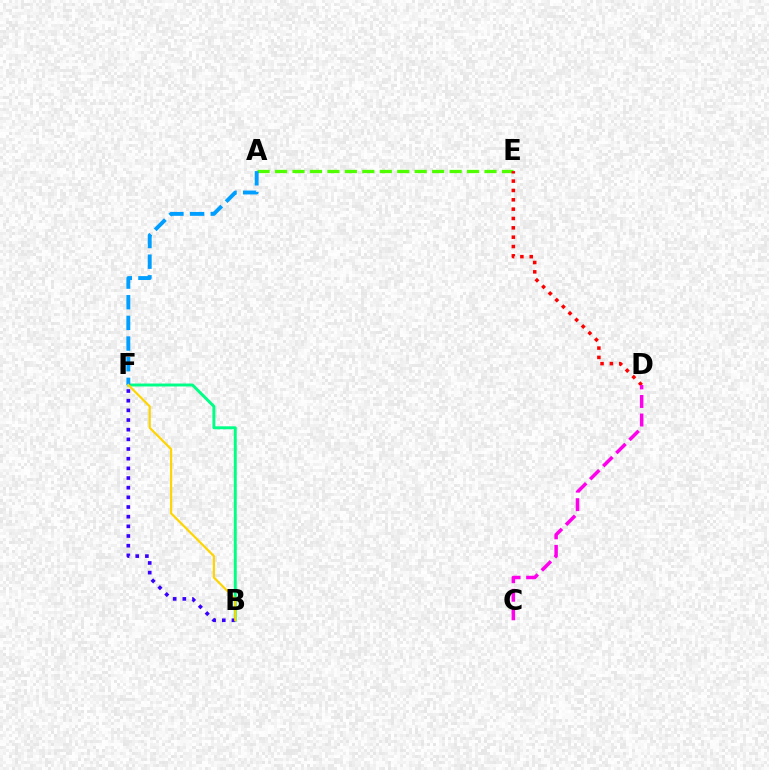{('B', 'F'): [{'color': '#00ff86', 'line_style': 'solid', 'thickness': 2.12}, {'color': '#3700ff', 'line_style': 'dotted', 'thickness': 2.63}, {'color': '#ffd500', 'line_style': 'solid', 'thickness': 1.56}], ('A', 'E'): [{'color': '#4fff00', 'line_style': 'dashed', 'thickness': 2.37}], ('D', 'E'): [{'color': '#ff0000', 'line_style': 'dotted', 'thickness': 2.54}], ('A', 'F'): [{'color': '#009eff', 'line_style': 'dashed', 'thickness': 2.81}], ('C', 'D'): [{'color': '#ff00ed', 'line_style': 'dashed', 'thickness': 2.52}]}